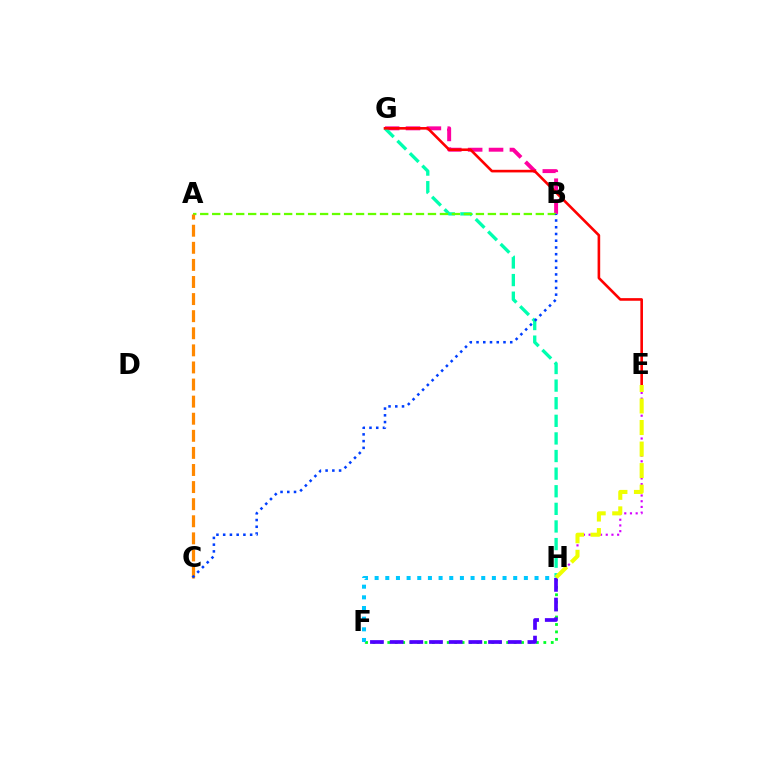{('B', 'G'): [{'color': '#ff00a0', 'line_style': 'dashed', 'thickness': 2.84}], ('E', 'H'): [{'color': '#d600ff', 'line_style': 'dotted', 'thickness': 1.55}, {'color': '#eeff00', 'line_style': 'dashed', 'thickness': 2.93}], ('G', 'H'): [{'color': '#00ffaf', 'line_style': 'dashed', 'thickness': 2.39}], ('E', 'G'): [{'color': '#ff0000', 'line_style': 'solid', 'thickness': 1.88}], ('A', 'B'): [{'color': '#66ff00', 'line_style': 'dashed', 'thickness': 1.63}], ('F', 'H'): [{'color': '#00ff27', 'line_style': 'dotted', 'thickness': 2.02}, {'color': '#00c7ff', 'line_style': 'dotted', 'thickness': 2.9}, {'color': '#4f00ff', 'line_style': 'dashed', 'thickness': 2.67}], ('A', 'C'): [{'color': '#ff8800', 'line_style': 'dashed', 'thickness': 2.32}], ('B', 'C'): [{'color': '#003fff', 'line_style': 'dotted', 'thickness': 1.83}]}